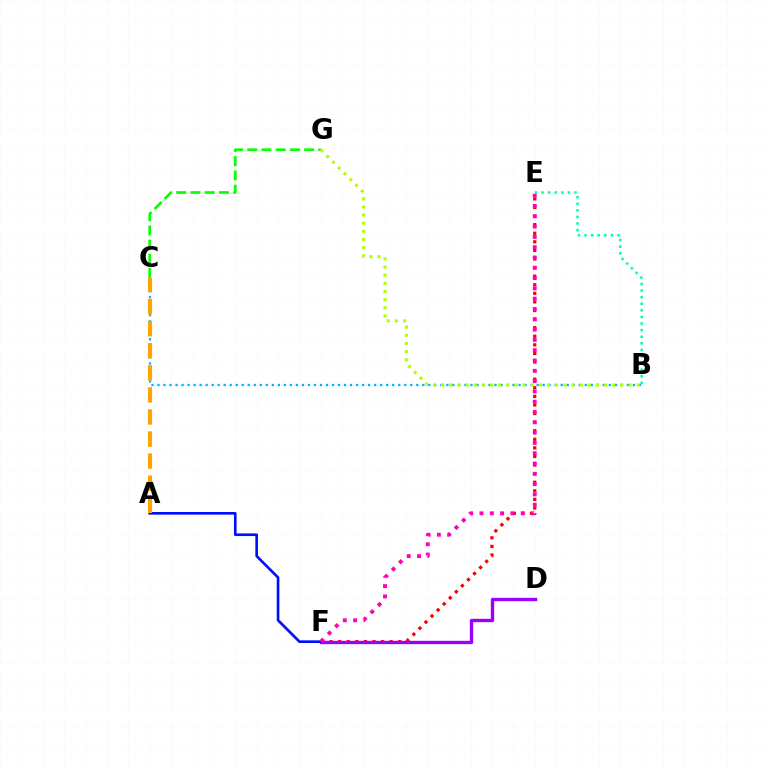{('E', 'F'): [{'color': '#ff0000', 'line_style': 'dotted', 'thickness': 2.33}, {'color': '#ff00bd', 'line_style': 'dotted', 'thickness': 2.8}], ('B', 'C'): [{'color': '#00b5ff', 'line_style': 'dotted', 'thickness': 1.64}], ('D', 'F'): [{'color': '#9b00ff', 'line_style': 'solid', 'thickness': 2.42}], ('A', 'F'): [{'color': '#0010ff', 'line_style': 'solid', 'thickness': 1.91}], ('C', 'G'): [{'color': '#08ff00', 'line_style': 'dashed', 'thickness': 1.93}], ('A', 'C'): [{'color': '#ffa500', 'line_style': 'dashed', 'thickness': 3.0}], ('B', 'G'): [{'color': '#b3ff00', 'line_style': 'dotted', 'thickness': 2.21}], ('B', 'E'): [{'color': '#00ff9d', 'line_style': 'dotted', 'thickness': 1.79}]}